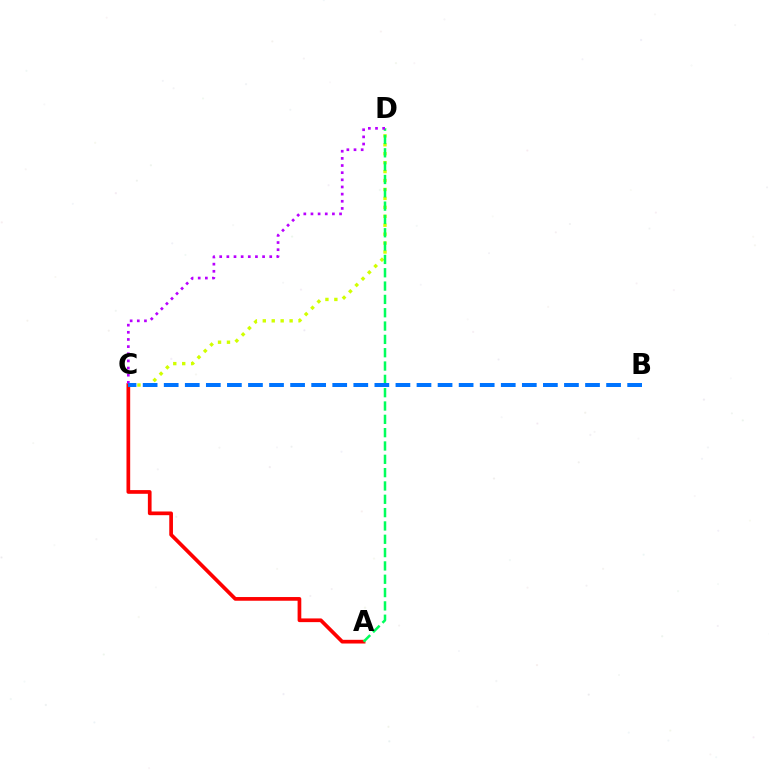{('A', 'C'): [{'color': '#ff0000', 'line_style': 'solid', 'thickness': 2.67}], ('C', 'D'): [{'color': '#d1ff00', 'line_style': 'dotted', 'thickness': 2.43}, {'color': '#b900ff', 'line_style': 'dotted', 'thickness': 1.94}], ('A', 'D'): [{'color': '#00ff5c', 'line_style': 'dashed', 'thickness': 1.81}], ('B', 'C'): [{'color': '#0074ff', 'line_style': 'dashed', 'thickness': 2.86}]}